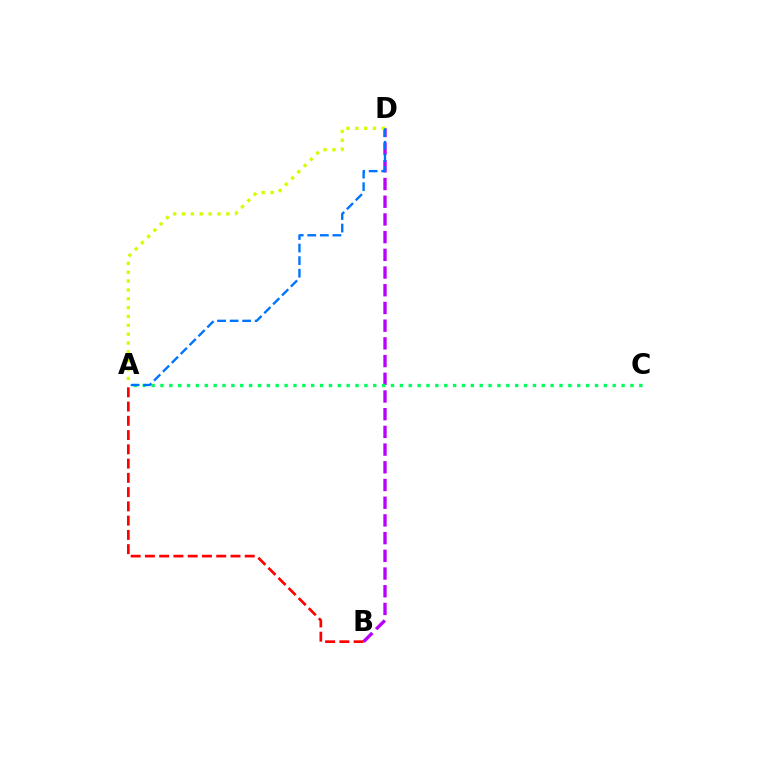{('B', 'D'): [{'color': '#b900ff', 'line_style': 'dashed', 'thickness': 2.41}], ('A', 'B'): [{'color': '#ff0000', 'line_style': 'dashed', 'thickness': 1.94}], ('A', 'C'): [{'color': '#00ff5c', 'line_style': 'dotted', 'thickness': 2.41}], ('A', 'D'): [{'color': '#d1ff00', 'line_style': 'dotted', 'thickness': 2.4}, {'color': '#0074ff', 'line_style': 'dashed', 'thickness': 1.71}]}